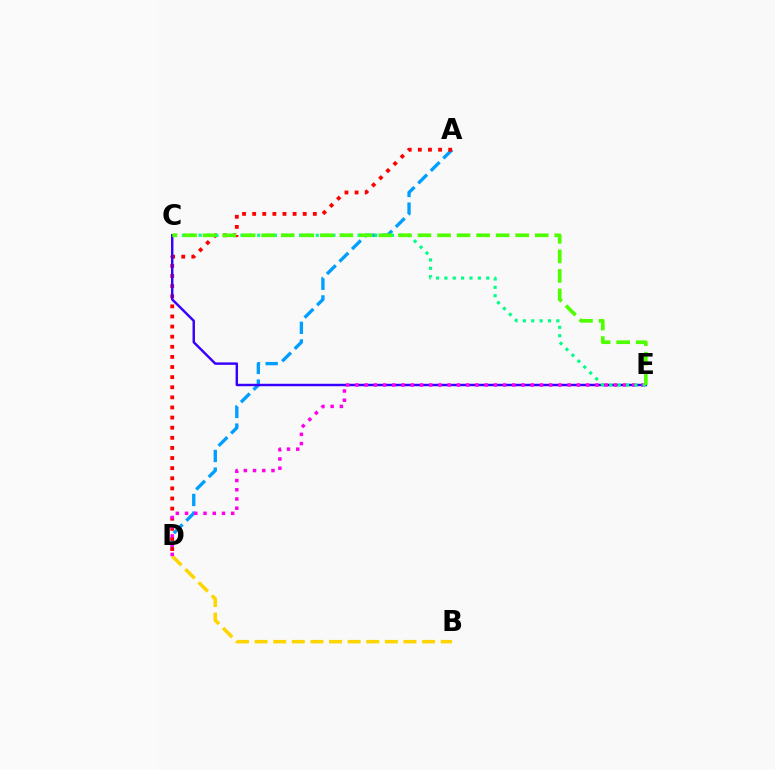{('A', 'D'): [{'color': '#009eff', 'line_style': 'dashed', 'thickness': 2.4}, {'color': '#ff0000', 'line_style': 'dotted', 'thickness': 2.75}], ('B', 'D'): [{'color': '#ffd500', 'line_style': 'dashed', 'thickness': 2.53}], ('C', 'E'): [{'color': '#3700ff', 'line_style': 'solid', 'thickness': 1.76}, {'color': '#00ff86', 'line_style': 'dotted', 'thickness': 2.27}, {'color': '#4fff00', 'line_style': 'dashed', 'thickness': 2.65}], ('D', 'E'): [{'color': '#ff00ed', 'line_style': 'dotted', 'thickness': 2.51}]}